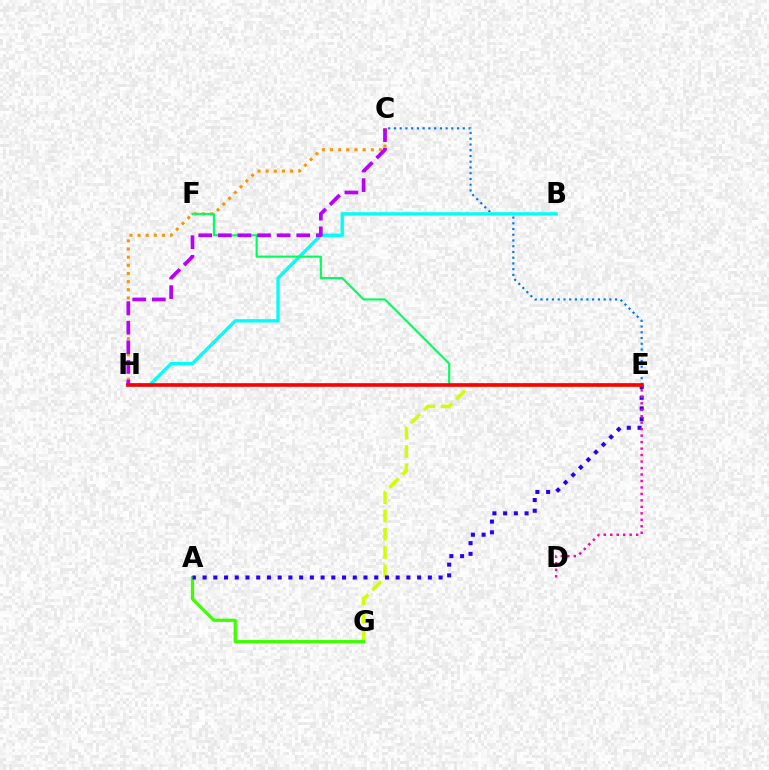{('E', 'G'): [{'color': '#d1ff00', 'line_style': 'dashed', 'thickness': 2.49}], ('C', 'E'): [{'color': '#0074ff', 'line_style': 'dotted', 'thickness': 1.56}], ('A', 'G'): [{'color': '#3dff00', 'line_style': 'solid', 'thickness': 2.32}], ('B', 'H'): [{'color': '#00fff6', 'line_style': 'solid', 'thickness': 2.42}], ('C', 'H'): [{'color': '#ff9400', 'line_style': 'dotted', 'thickness': 2.21}, {'color': '#b900ff', 'line_style': 'dashed', 'thickness': 2.66}], ('E', 'F'): [{'color': '#00ff5c', 'line_style': 'solid', 'thickness': 1.53}], ('A', 'E'): [{'color': '#2500ff', 'line_style': 'dotted', 'thickness': 2.91}], ('E', 'H'): [{'color': '#ff0000', 'line_style': 'solid', 'thickness': 2.62}], ('D', 'E'): [{'color': '#ff00ac', 'line_style': 'dotted', 'thickness': 1.76}]}